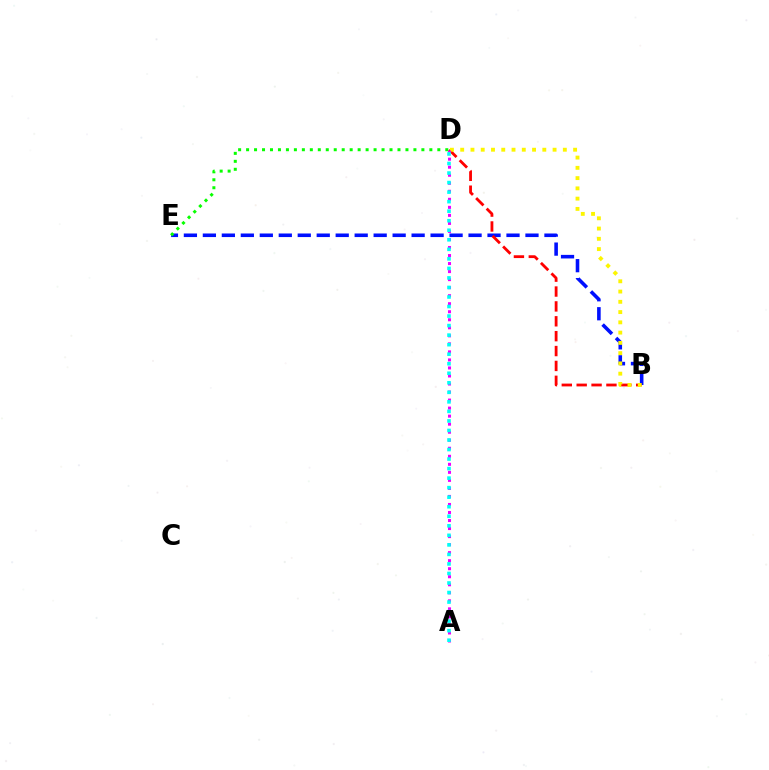{('B', 'E'): [{'color': '#0010ff', 'line_style': 'dashed', 'thickness': 2.58}], ('B', 'D'): [{'color': '#ff0000', 'line_style': 'dashed', 'thickness': 2.02}, {'color': '#fcf500', 'line_style': 'dotted', 'thickness': 2.79}], ('A', 'D'): [{'color': '#ee00ff', 'line_style': 'dotted', 'thickness': 2.18}, {'color': '#00fff6', 'line_style': 'dotted', 'thickness': 2.59}], ('D', 'E'): [{'color': '#08ff00', 'line_style': 'dotted', 'thickness': 2.17}]}